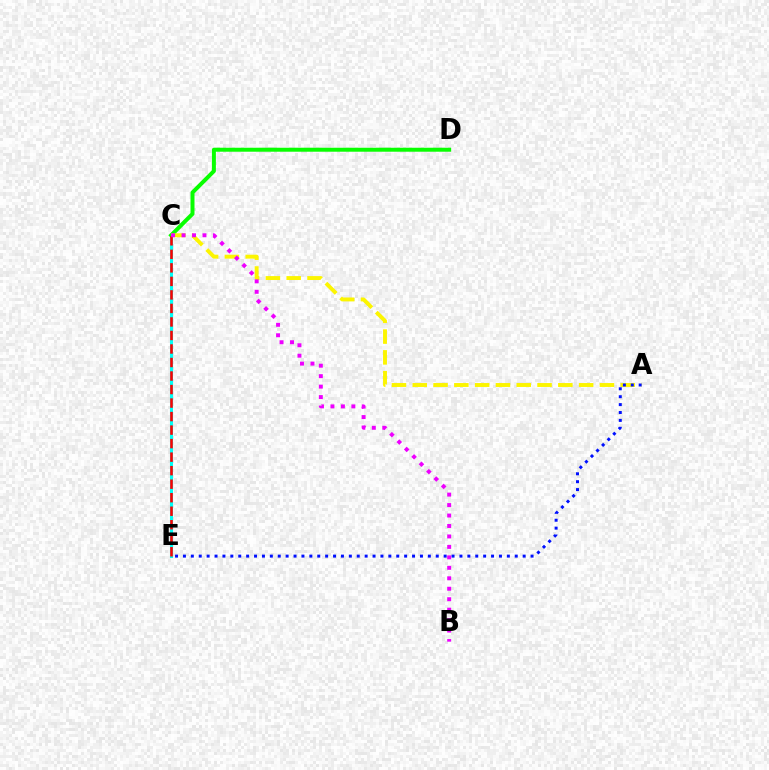{('C', 'E'): [{'color': '#00fff6', 'line_style': 'solid', 'thickness': 2.21}, {'color': '#ff0000', 'line_style': 'dashed', 'thickness': 1.84}], ('C', 'D'): [{'color': '#08ff00', 'line_style': 'solid', 'thickness': 2.87}], ('A', 'C'): [{'color': '#fcf500', 'line_style': 'dashed', 'thickness': 2.83}], ('B', 'C'): [{'color': '#ee00ff', 'line_style': 'dotted', 'thickness': 2.84}], ('A', 'E'): [{'color': '#0010ff', 'line_style': 'dotted', 'thickness': 2.15}]}